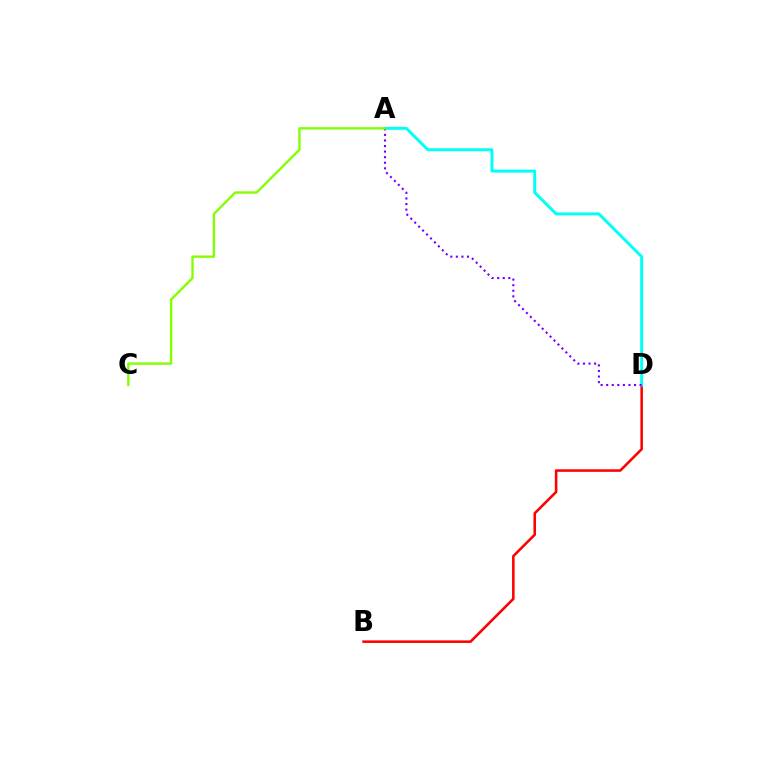{('B', 'D'): [{'color': '#ff0000', 'line_style': 'solid', 'thickness': 1.84}], ('A', 'D'): [{'color': '#00fff6', 'line_style': 'solid', 'thickness': 2.13}, {'color': '#7200ff', 'line_style': 'dotted', 'thickness': 1.51}], ('A', 'C'): [{'color': '#84ff00', 'line_style': 'solid', 'thickness': 1.73}]}